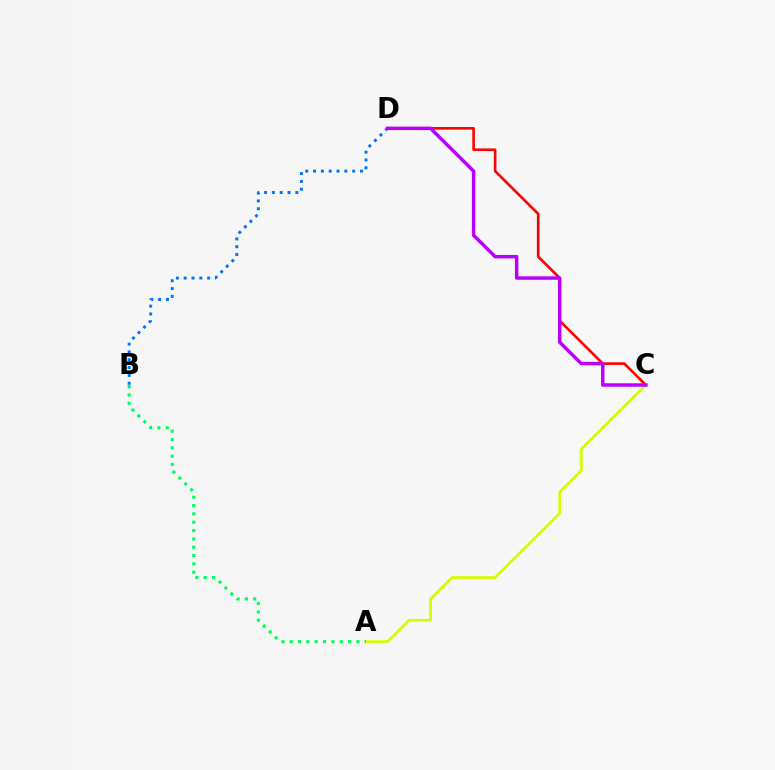{('C', 'D'): [{'color': '#ff0000', 'line_style': 'solid', 'thickness': 1.89}, {'color': '#b900ff', 'line_style': 'solid', 'thickness': 2.49}], ('A', 'C'): [{'color': '#d1ff00', 'line_style': 'solid', 'thickness': 1.97}], ('A', 'B'): [{'color': '#00ff5c', 'line_style': 'dotted', 'thickness': 2.27}], ('B', 'D'): [{'color': '#0074ff', 'line_style': 'dotted', 'thickness': 2.13}]}